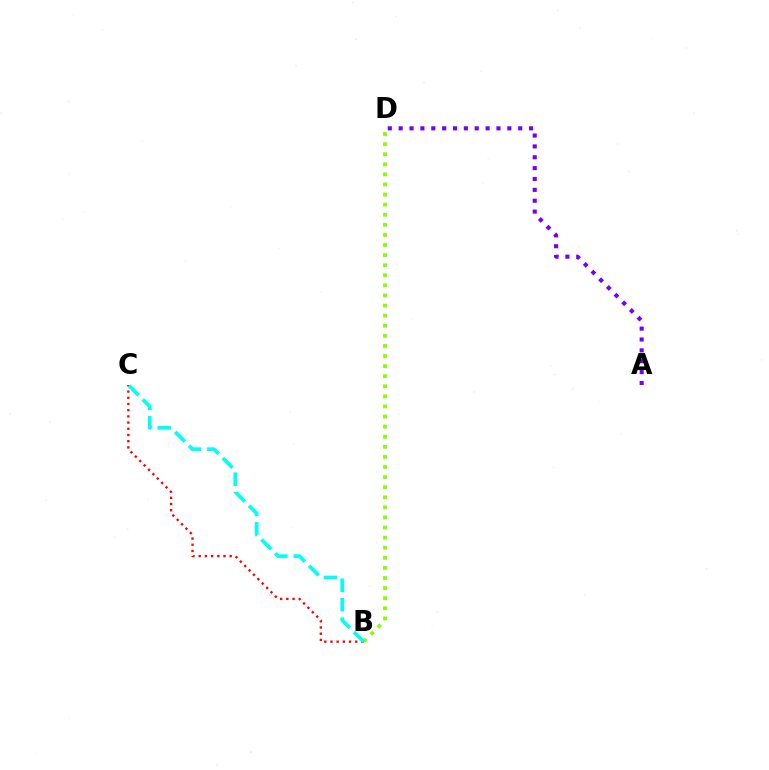{('B', 'D'): [{'color': '#84ff00', 'line_style': 'dotted', 'thickness': 2.74}], ('A', 'D'): [{'color': '#7200ff', 'line_style': 'dotted', 'thickness': 2.95}], ('B', 'C'): [{'color': '#ff0000', 'line_style': 'dotted', 'thickness': 1.68}, {'color': '#00fff6', 'line_style': 'dashed', 'thickness': 2.65}]}